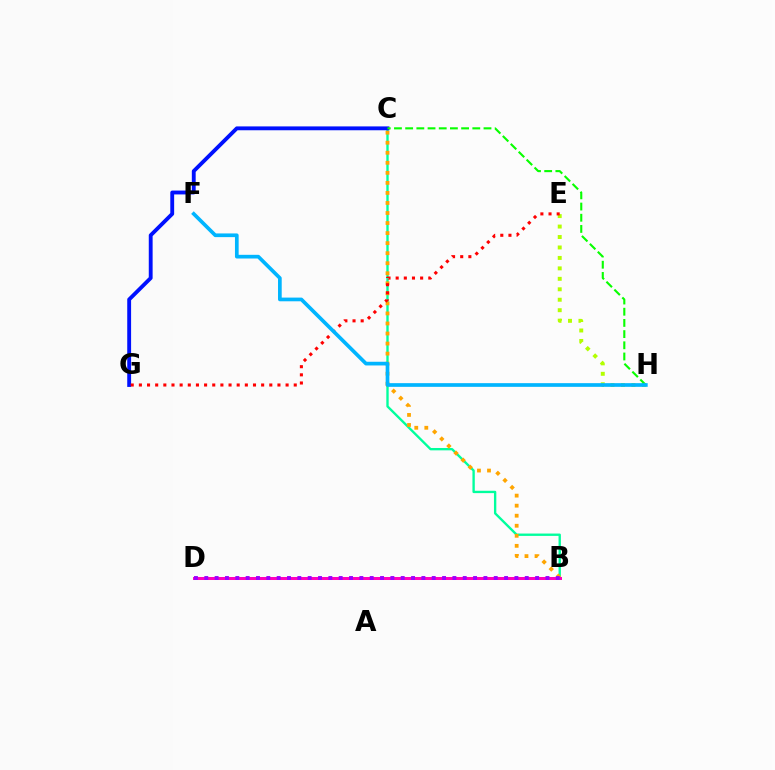{('B', 'C'): [{'color': '#00ff9d', 'line_style': 'solid', 'thickness': 1.7}, {'color': '#ffa500', 'line_style': 'dotted', 'thickness': 2.73}], ('E', 'H'): [{'color': '#b3ff00', 'line_style': 'dotted', 'thickness': 2.84}], ('C', 'G'): [{'color': '#0010ff', 'line_style': 'solid', 'thickness': 2.77}], ('C', 'H'): [{'color': '#08ff00', 'line_style': 'dashed', 'thickness': 1.52}], ('E', 'G'): [{'color': '#ff0000', 'line_style': 'dotted', 'thickness': 2.21}], ('F', 'H'): [{'color': '#00b5ff', 'line_style': 'solid', 'thickness': 2.66}], ('B', 'D'): [{'color': '#ff00bd', 'line_style': 'solid', 'thickness': 2.16}, {'color': '#9b00ff', 'line_style': 'dotted', 'thickness': 2.81}]}